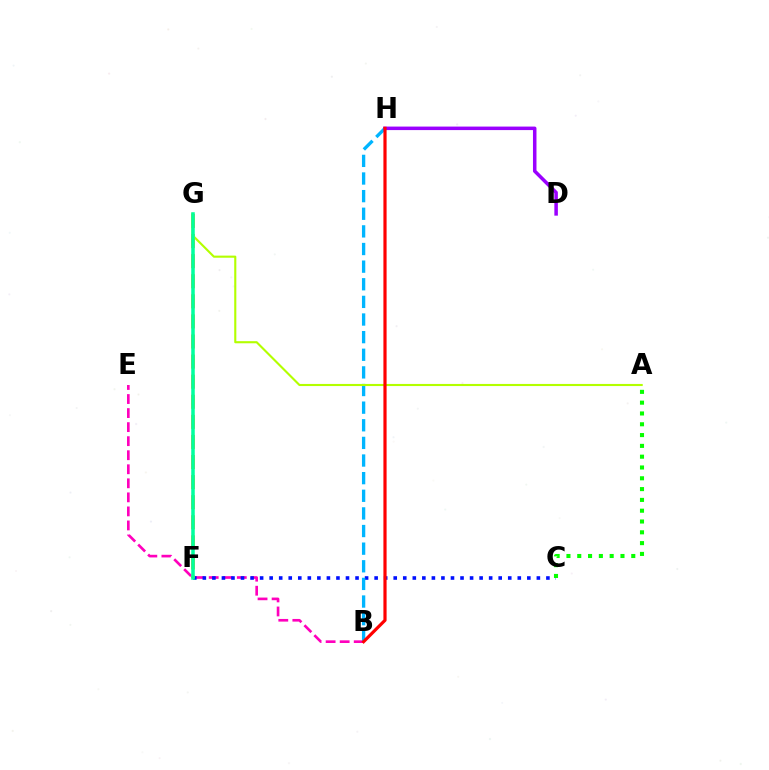{('B', 'E'): [{'color': '#ff00bd', 'line_style': 'dashed', 'thickness': 1.91}], ('C', 'F'): [{'color': '#0010ff', 'line_style': 'dotted', 'thickness': 2.59}], ('A', 'C'): [{'color': '#08ff00', 'line_style': 'dotted', 'thickness': 2.94}], ('F', 'G'): [{'color': '#ffa500', 'line_style': 'dashed', 'thickness': 2.73}, {'color': '#00ff9d', 'line_style': 'solid', 'thickness': 2.54}], ('B', 'H'): [{'color': '#00b5ff', 'line_style': 'dashed', 'thickness': 2.39}, {'color': '#ff0000', 'line_style': 'solid', 'thickness': 2.29}], ('D', 'H'): [{'color': '#9b00ff', 'line_style': 'solid', 'thickness': 2.53}], ('A', 'G'): [{'color': '#b3ff00', 'line_style': 'solid', 'thickness': 1.52}]}